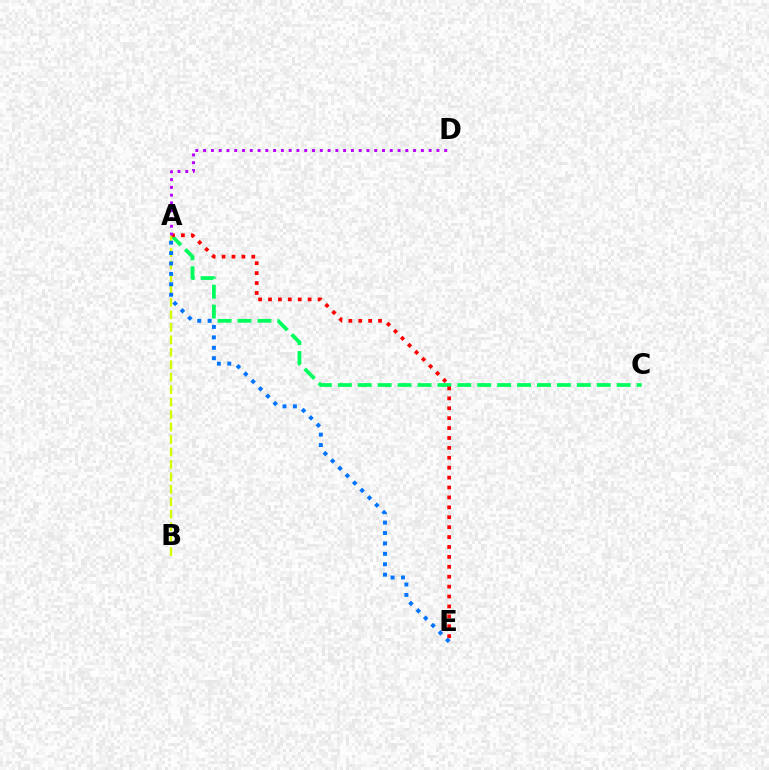{('A', 'C'): [{'color': '#00ff5c', 'line_style': 'dashed', 'thickness': 2.71}], ('A', 'E'): [{'color': '#ff0000', 'line_style': 'dotted', 'thickness': 2.69}, {'color': '#0074ff', 'line_style': 'dotted', 'thickness': 2.83}], ('A', 'B'): [{'color': '#d1ff00', 'line_style': 'dashed', 'thickness': 1.69}], ('A', 'D'): [{'color': '#b900ff', 'line_style': 'dotted', 'thickness': 2.11}]}